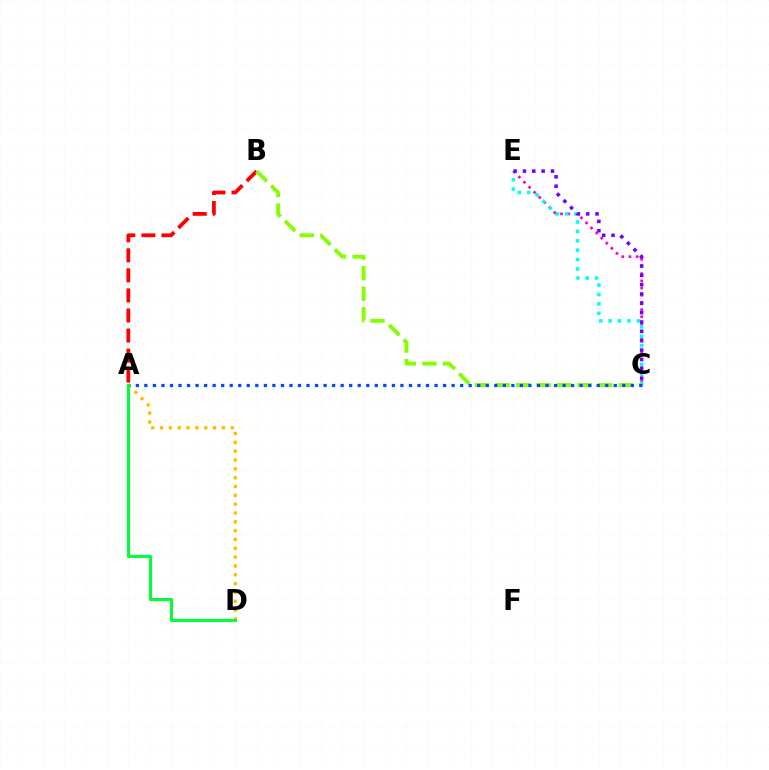{('A', 'B'): [{'color': '#ff0000', 'line_style': 'dashed', 'thickness': 2.72}], ('A', 'D'): [{'color': '#ffbd00', 'line_style': 'dotted', 'thickness': 2.4}, {'color': '#00ff39', 'line_style': 'solid', 'thickness': 2.21}], ('C', 'E'): [{'color': '#ff00cf', 'line_style': 'dotted', 'thickness': 1.95}, {'color': '#00fff6', 'line_style': 'dotted', 'thickness': 2.55}, {'color': '#7200ff', 'line_style': 'dotted', 'thickness': 2.54}], ('B', 'C'): [{'color': '#84ff00', 'line_style': 'dashed', 'thickness': 2.79}], ('A', 'C'): [{'color': '#004bff', 'line_style': 'dotted', 'thickness': 2.32}]}